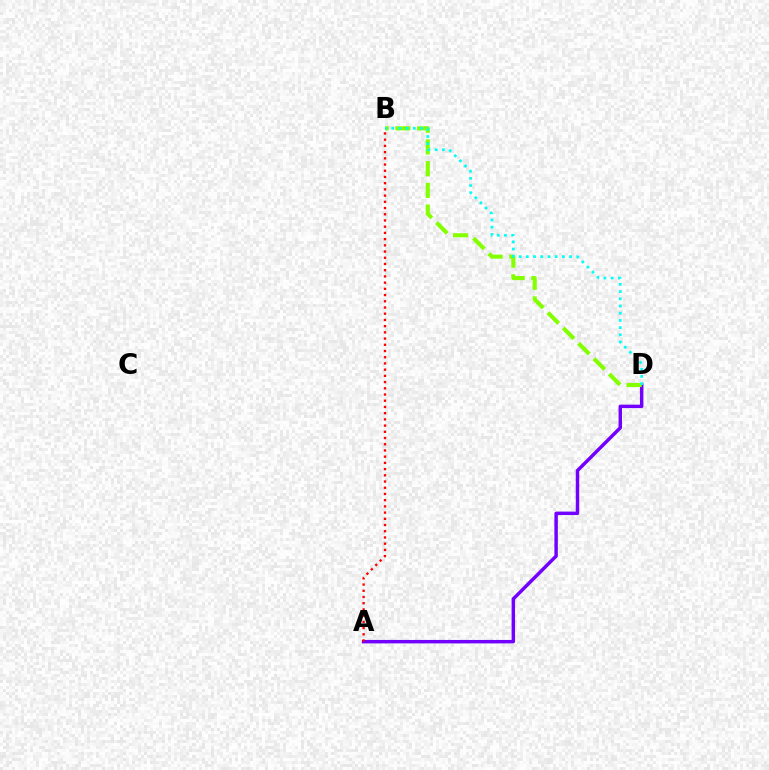{('A', 'D'): [{'color': '#7200ff', 'line_style': 'solid', 'thickness': 2.48}], ('B', 'D'): [{'color': '#84ff00', 'line_style': 'dashed', 'thickness': 2.95}, {'color': '#00fff6', 'line_style': 'dotted', 'thickness': 1.96}], ('A', 'B'): [{'color': '#ff0000', 'line_style': 'dotted', 'thickness': 1.69}]}